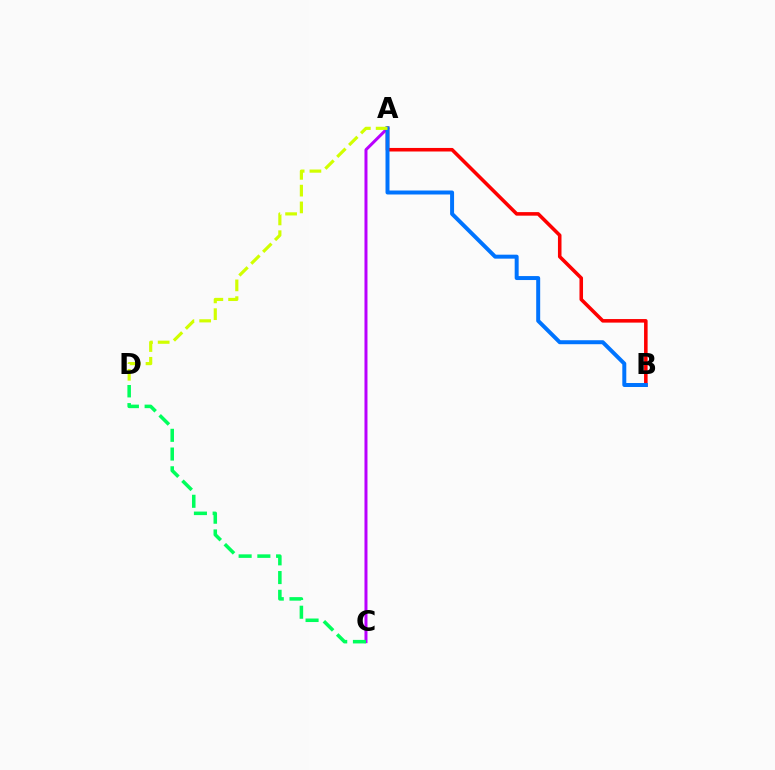{('A', 'C'): [{'color': '#b900ff', 'line_style': 'solid', 'thickness': 2.16}], ('A', 'B'): [{'color': '#ff0000', 'line_style': 'solid', 'thickness': 2.56}, {'color': '#0074ff', 'line_style': 'solid', 'thickness': 2.86}], ('C', 'D'): [{'color': '#00ff5c', 'line_style': 'dashed', 'thickness': 2.54}], ('A', 'D'): [{'color': '#d1ff00', 'line_style': 'dashed', 'thickness': 2.28}]}